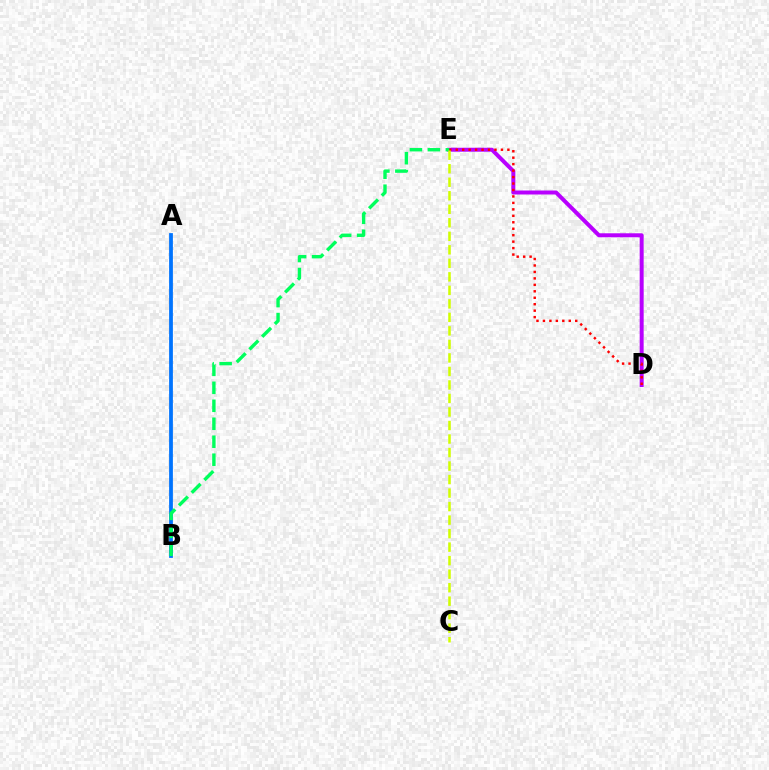{('D', 'E'): [{'color': '#b900ff', 'line_style': 'solid', 'thickness': 2.87}, {'color': '#ff0000', 'line_style': 'dotted', 'thickness': 1.75}], ('A', 'B'): [{'color': '#0074ff', 'line_style': 'solid', 'thickness': 2.72}], ('B', 'E'): [{'color': '#00ff5c', 'line_style': 'dashed', 'thickness': 2.44}], ('C', 'E'): [{'color': '#d1ff00', 'line_style': 'dashed', 'thickness': 1.84}]}